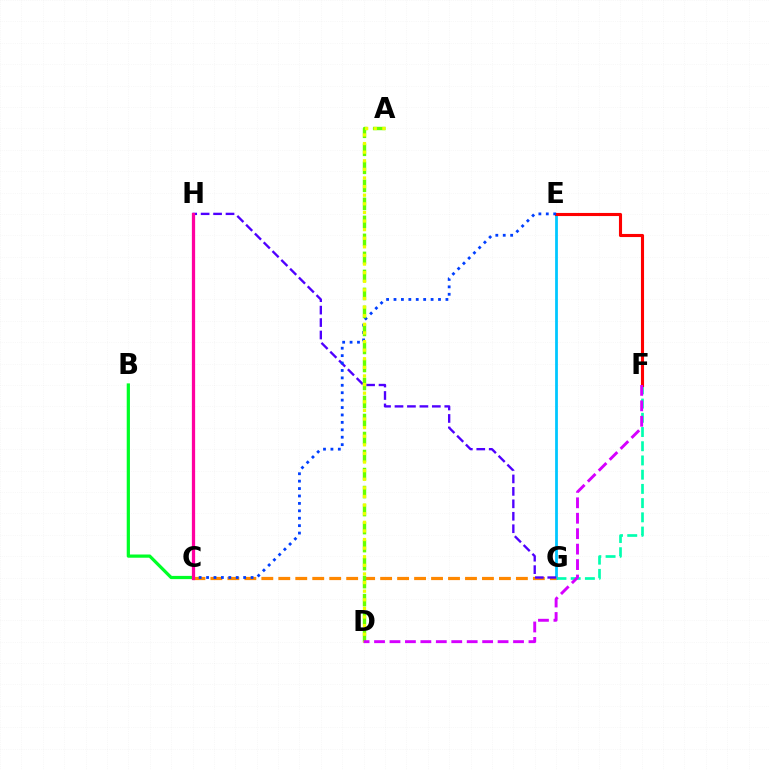{('B', 'C'): [{'color': '#00ff27', 'line_style': 'solid', 'thickness': 2.32}], ('F', 'G'): [{'color': '#00ffaf', 'line_style': 'dashed', 'thickness': 1.93}], ('E', 'G'): [{'color': '#00c7ff', 'line_style': 'solid', 'thickness': 2.0}], ('C', 'G'): [{'color': '#ff8800', 'line_style': 'dashed', 'thickness': 2.31}], ('G', 'H'): [{'color': '#4f00ff', 'line_style': 'dashed', 'thickness': 1.69}], ('E', 'F'): [{'color': '#ff0000', 'line_style': 'solid', 'thickness': 2.23}], ('C', 'E'): [{'color': '#003fff', 'line_style': 'dotted', 'thickness': 2.02}], ('A', 'D'): [{'color': '#66ff00', 'line_style': 'dashed', 'thickness': 2.45}, {'color': '#eeff00', 'line_style': 'dotted', 'thickness': 2.34}], ('D', 'F'): [{'color': '#d600ff', 'line_style': 'dashed', 'thickness': 2.1}], ('C', 'H'): [{'color': '#ff00a0', 'line_style': 'solid', 'thickness': 2.35}]}